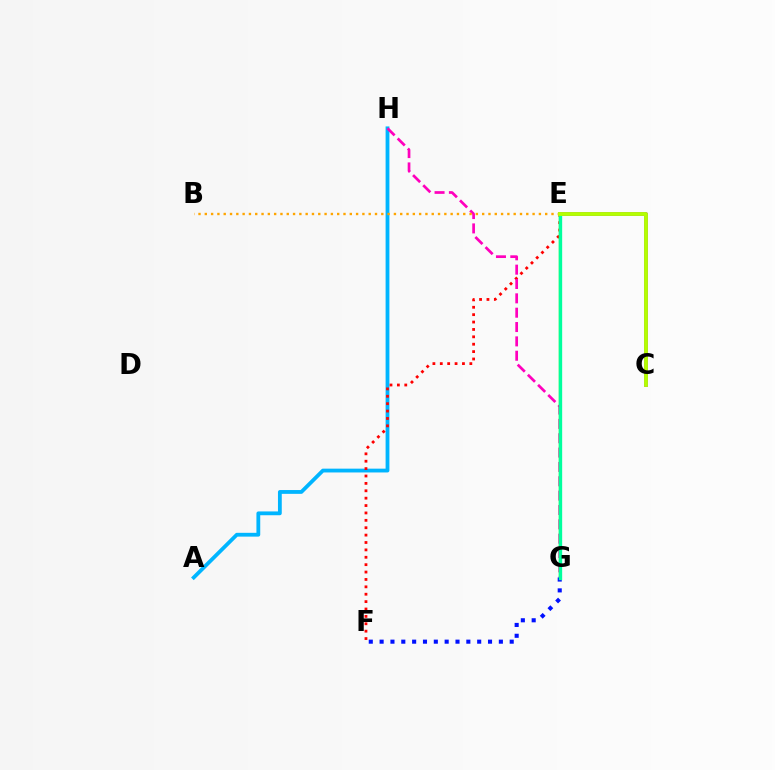{('A', 'H'): [{'color': '#00b5ff', 'line_style': 'solid', 'thickness': 2.74}], ('E', 'F'): [{'color': '#ff0000', 'line_style': 'dotted', 'thickness': 2.01}], ('C', 'E'): [{'color': '#9b00ff', 'line_style': 'solid', 'thickness': 2.65}, {'color': '#b3ff00', 'line_style': 'solid', 'thickness': 2.76}], ('G', 'H'): [{'color': '#ff00bd', 'line_style': 'dashed', 'thickness': 1.95}], ('E', 'G'): [{'color': '#08ff00', 'line_style': 'solid', 'thickness': 1.73}, {'color': '#00ff9d', 'line_style': 'solid', 'thickness': 2.4}], ('F', 'G'): [{'color': '#0010ff', 'line_style': 'dotted', 'thickness': 2.95}], ('B', 'E'): [{'color': '#ffa500', 'line_style': 'dotted', 'thickness': 1.71}]}